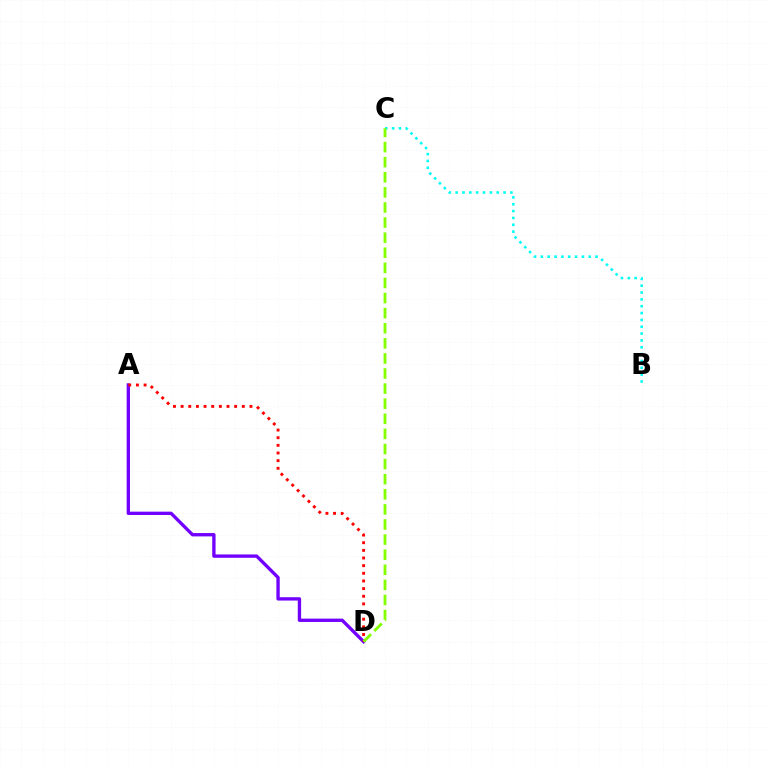{('B', 'C'): [{'color': '#00fff6', 'line_style': 'dotted', 'thickness': 1.86}], ('A', 'D'): [{'color': '#7200ff', 'line_style': 'solid', 'thickness': 2.41}, {'color': '#ff0000', 'line_style': 'dotted', 'thickness': 2.08}], ('C', 'D'): [{'color': '#84ff00', 'line_style': 'dashed', 'thickness': 2.05}]}